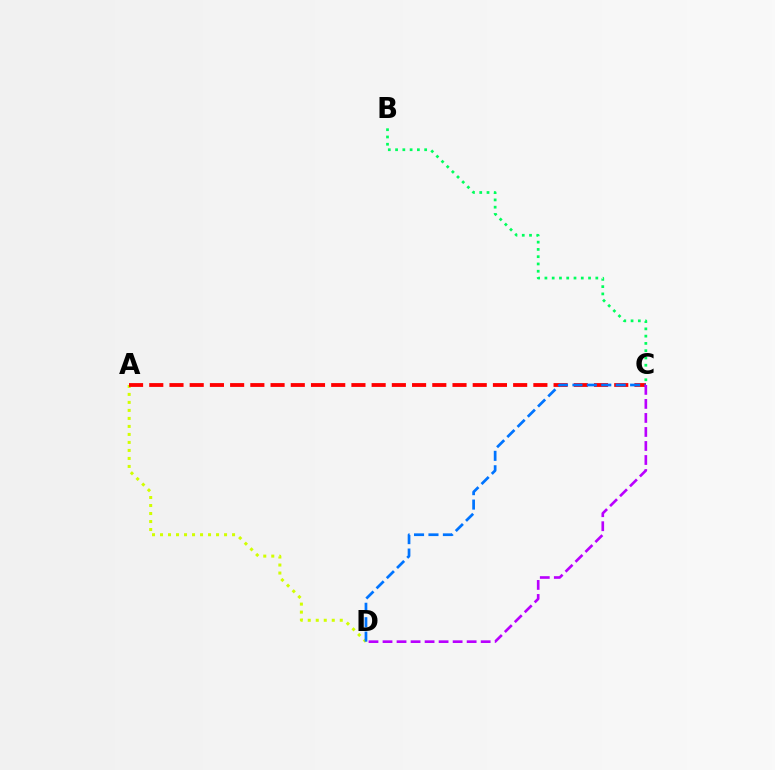{('B', 'C'): [{'color': '#00ff5c', 'line_style': 'dotted', 'thickness': 1.98}], ('A', 'D'): [{'color': '#d1ff00', 'line_style': 'dotted', 'thickness': 2.18}], ('A', 'C'): [{'color': '#ff0000', 'line_style': 'dashed', 'thickness': 2.75}], ('C', 'D'): [{'color': '#0074ff', 'line_style': 'dashed', 'thickness': 1.96}, {'color': '#b900ff', 'line_style': 'dashed', 'thickness': 1.9}]}